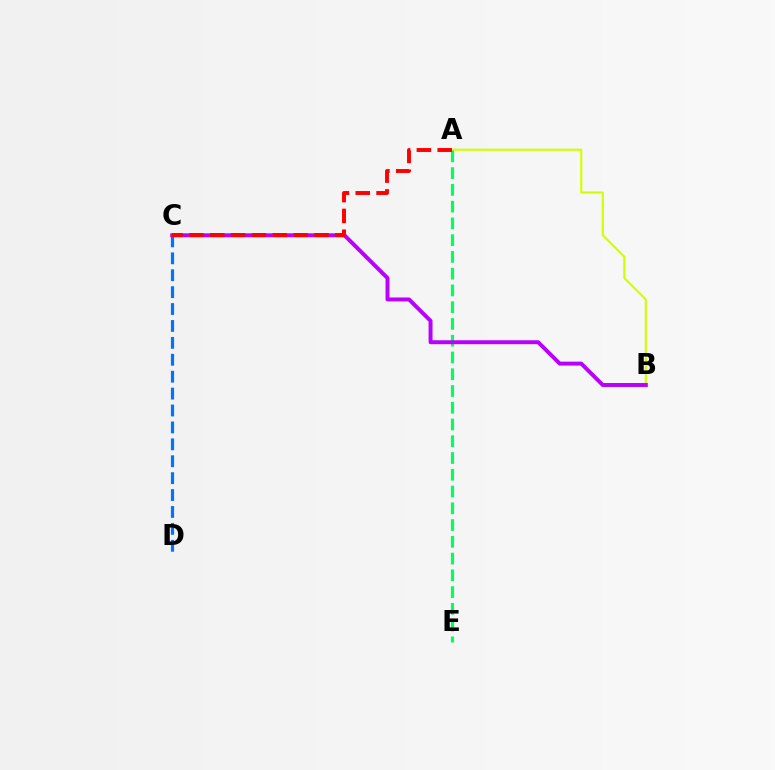{('A', 'B'): [{'color': '#d1ff00', 'line_style': 'solid', 'thickness': 1.54}], ('C', 'D'): [{'color': '#0074ff', 'line_style': 'dashed', 'thickness': 2.3}], ('A', 'E'): [{'color': '#00ff5c', 'line_style': 'dashed', 'thickness': 2.28}], ('B', 'C'): [{'color': '#b900ff', 'line_style': 'solid', 'thickness': 2.84}], ('A', 'C'): [{'color': '#ff0000', 'line_style': 'dashed', 'thickness': 2.83}]}